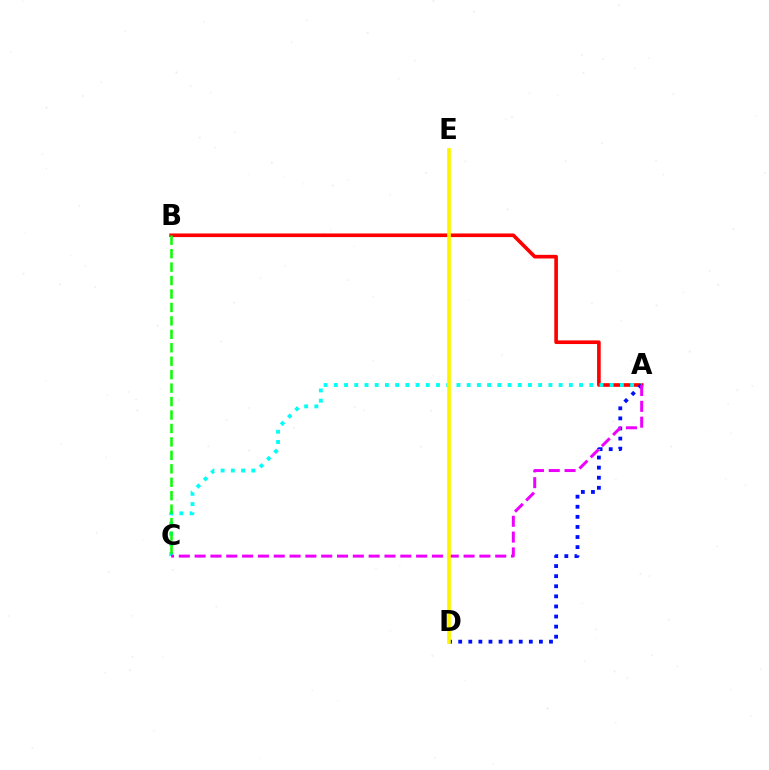{('A', 'B'): [{'color': '#ff0000', 'line_style': 'solid', 'thickness': 2.62}], ('A', 'C'): [{'color': '#00fff6', 'line_style': 'dotted', 'thickness': 2.78}, {'color': '#ee00ff', 'line_style': 'dashed', 'thickness': 2.15}], ('B', 'C'): [{'color': '#08ff00', 'line_style': 'dashed', 'thickness': 1.83}], ('A', 'D'): [{'color': '#0010ff', 'line_style': 'dotted', 'thickness': 2.74}], ('D', 'E'): [{'color': '#fcf500', 'line_style': 'solid', 'thickness': 2.65}]}